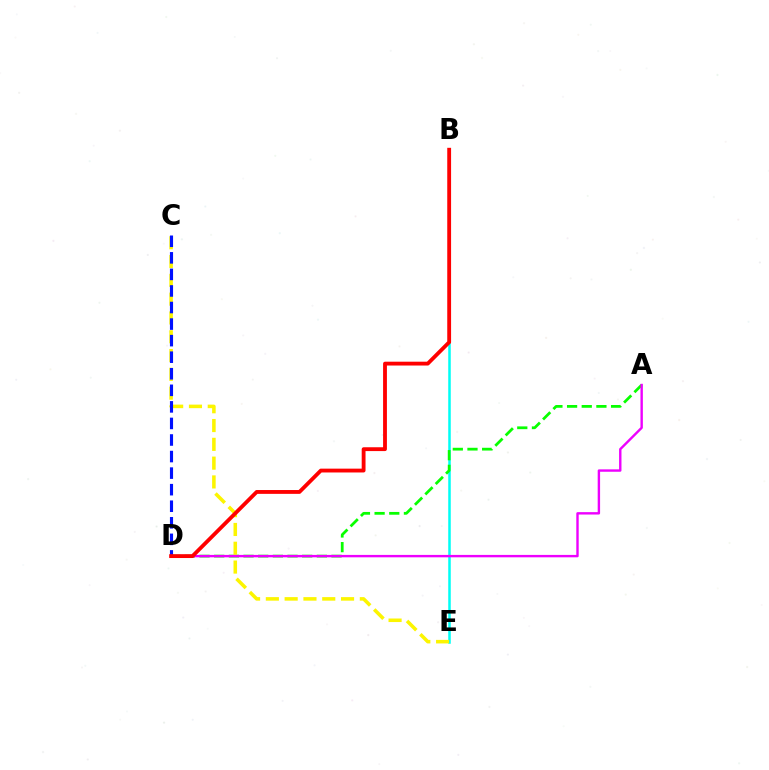{('B', 'E'): [{'color': '#00fff6', 'line_style': 'solid', 'thickness': 1.82}], ('A', 'D'): [{'color': '#08ff00', 'line_style': 'dashed', 'thickness': 1.99}, {'color': '#ee00ff', 'line_style': 'solid', 'thickness': 1.73}], ('C', 'E'): [{'color': '#fcf500', 'line_style': 'dashed', 'thickness': 2.55}], ('C', 'D'): [{'color': '#0010ff', 'line_style': 'dashed', 'thickness': 2.25}], ('B', 'D'): [{'color': '#ff0000', 'line_style': 'solid', 'thickness': 2.76}]}